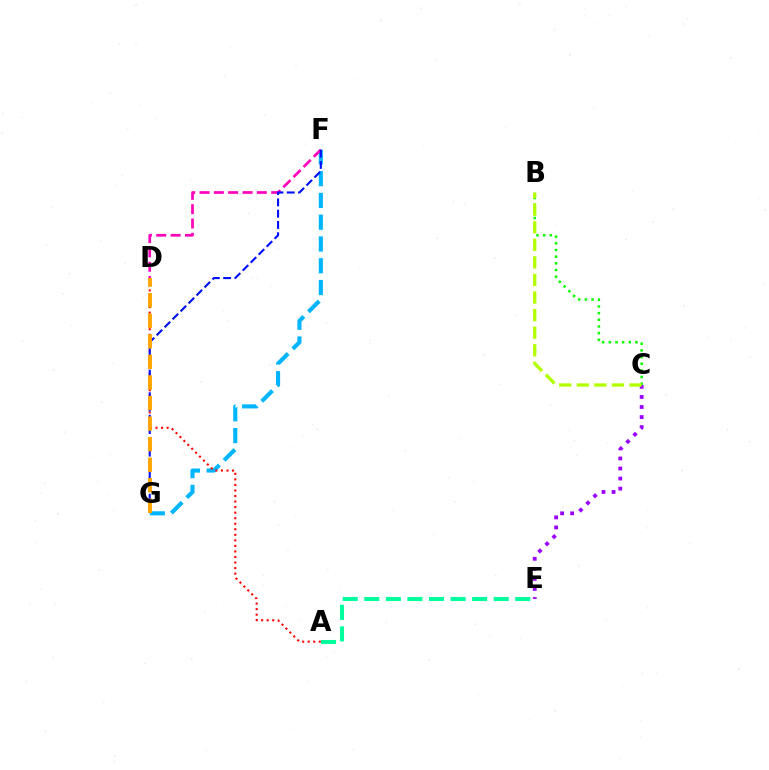{('F', 'G'): [{'color': '#00b5ff', 'line_style': 'dashed', 'thickness': 2.96}, {'color': '#0010ff', 'line_style': 'dashed', 'thickness': 1.53}], ('A', 'D'): [{'color': '#ff0000', 'line_style': 'dotted', 'thickness': 1.51}], ('C', 'E'): [{'color': '#9b00ff', 'line_style': 'dotted', 'thickness': 2.73}], ('B', 'C'): [{'color': '#08ff00', 'line_style': 'dotted', 'thickness': 1.81}, {'color': '#b3ff00', 'line_style': 'dashed', 'thickness': 2.39}], ('A', 'E'): [{'color': '#00ff9d', 'line_style': 'dashed', 'thickness': 2.93}], ('D', 'F'): [{'color': '#ff00bd', 'line_style': 'dashed', 'thickness': 1.95}], ('D', 'G'): [{'color': '#ffa500', 'line_style': 'dashed', 'thickness': 2.79}]}